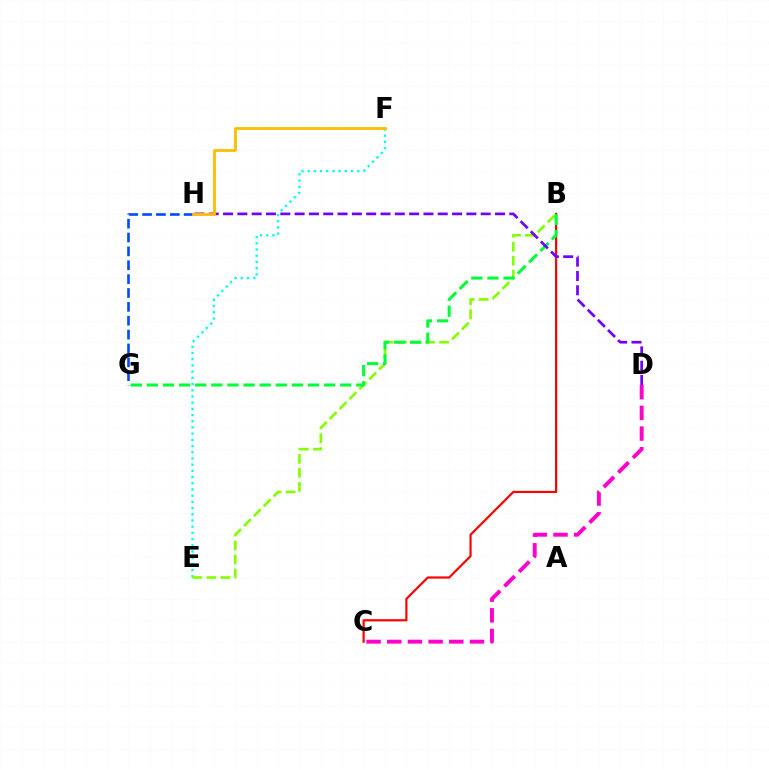{('C', 'D'): [{'color': '#ff00cf', 'line_style': 'dashed', 'thickness': 2.81}], ('E', 'F'): [{'color': '#00fff6', 'line_style': 'dotted', 'thickness': 1.69}], ('B', 'C'): [{'color': '#ff0000', 'line_style': 'solid', 'thickness': 1.57}], ('G', 'H'): [{'color': '#004bff', 'line_style': 'dashed', 'thickness': 1.88}], ('B', 'E'): [{'color': '#84ff00', 'line_style': 'dashed', 'thickness': 1.9}], ('B', 'G'): [{'color': '#00ff39', 'line_style': 'dashed', 'thickness': 2.19}], ('D', 'H'): [{'color': '#7200ff', 'line_style': 'dashed', 'thickness': 1.94}], ('F', 'H'): [{'color': '#ffbd00', 'line_style': 'solid', 'thickness': 2.02}]}